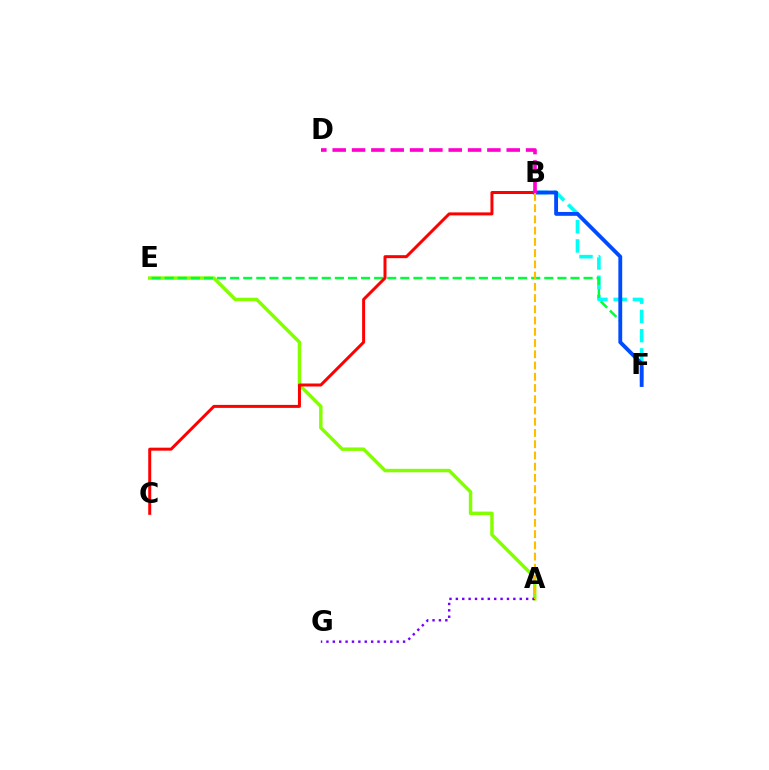{('A', 'E'): [{'color': '#84ff00', 'line_style': 'solid', 'thickness': 2.49}], ('B', 'F'): [{'color': '#00fff6', 'line_style': 'dashed', 'thickness': 2.61}, {'color': '#004bff', 'line_style': 'solid', 'thickness': 2.77}], ('A', 'G'): [{'color': '#7200ff', 'line_style': 'dotted', 'thickness': 1.74}], ('E', 'F'): [{'color': '#00ff39', 'line_style': 'dashed', 'thickness': 1.78}], ('B', 'C'): [{'color': '#ff0000', 'line_style': 'solid', 'thickness': 2.15}], ('A', 'B'): [{'color': '#ffbd00', 'line_style': 'dashed', 'thickness': 1.53}], ('B', 'D'): [{'color': '#ff00cf', 'line_style': 'dashed', 'thickness': 2.63}]}